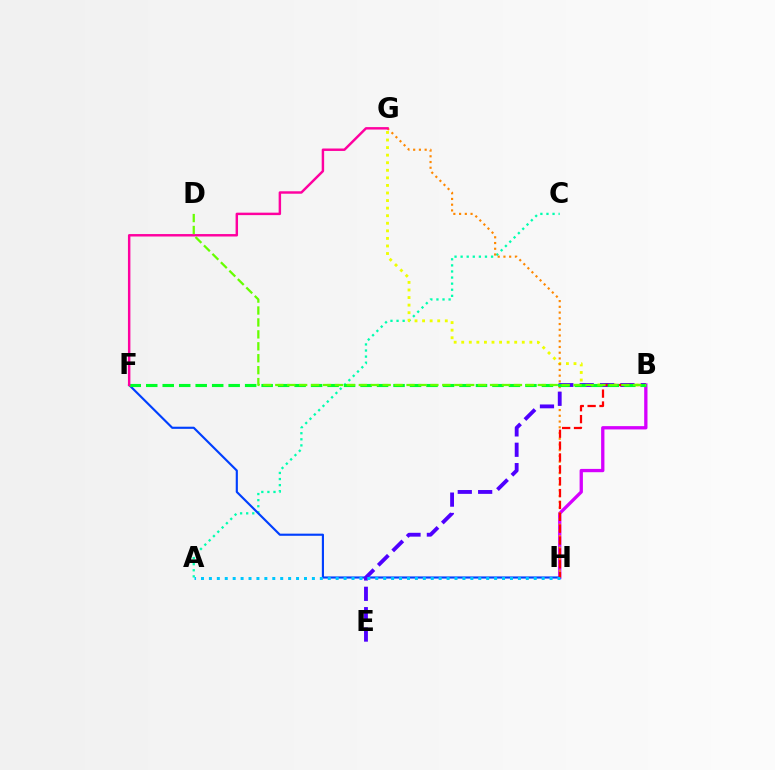{('A', 'C'): [{'color': '#00ffaf', 'line_style': 'dotted', 'thickness': 1.65}], ('B', 'H'): [{'color': '#d600ff', 'line_style': 'solid', 'thickness': 2.38}, {'color': '#ff0000', 'line_style': 'dashed', 'thickness': 1.61}], ('B', 'G'): [{'color': '#eeff00', 'line_style': 'dotted', 'thickness': 2.06}], ('G', 'H'): [{'color': '#ff8800', 'line_style': 'dotted', 'thickness': 1.56}], ('F', 'H'): [{'color': '#003fff', 'line_style': 'solid', 'thickness': 1.54}], ('B', 'E'): [{'color': '#4f00ff', 'line_style': 'dashed', 'thickness': 2.77}], ('B', 'F'): [{'color': '#00ff27', 'line_style': 'dashed', 'thickness': 2.24}], ('F', 'G'): [{'color': '#ff00a0', 'line_style': 'solid', 'thickness': 1.76}], ('B', 'D'): [{'color': '#66ff00', 'line_style': 'dashed', 'thickness': 1.62}], ('A', 'H'): [{'color': '#00c7ff', 'line_style': 'dotted', 'thickness': 2.15}]}